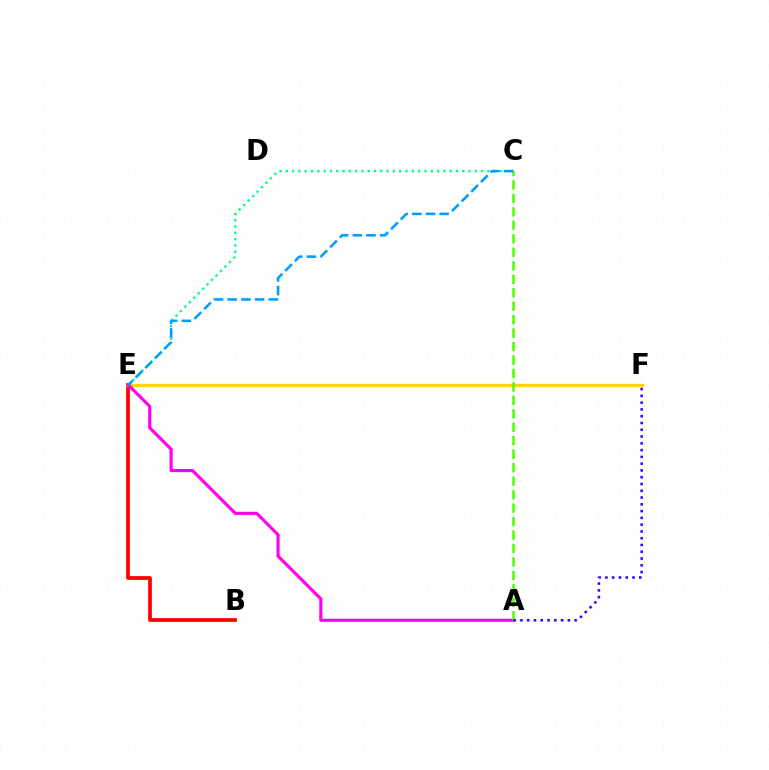{('C', 'E'): [{'color': '#00ff86', 'line_style': 'dotted', 'thickness': 1.71}, {'color': '#009eff', 'line_style': 'dashed', 'thickness': 1.86}], ('B', 'E'): [{'color': '#ff0000', 'line_style': 'solid', 'thickness': 2.69}], ('E', 'F'): [{'color': '#ffd500', 'line_style': 'solid', 'thickness': 2.38}], ('A', 'E'): [{'color': '#ff00ed', 'line_style': 'solid', 'thickness': 2.26}], ('A', 'C'): [{'color': '#4fff00', 'line_style': 'dashed', 'thickness': 1.83}], ('A', 'F'): [{'color': '#3700ff', 'line_style': 'dotted', 'thickness': 1.84}]}